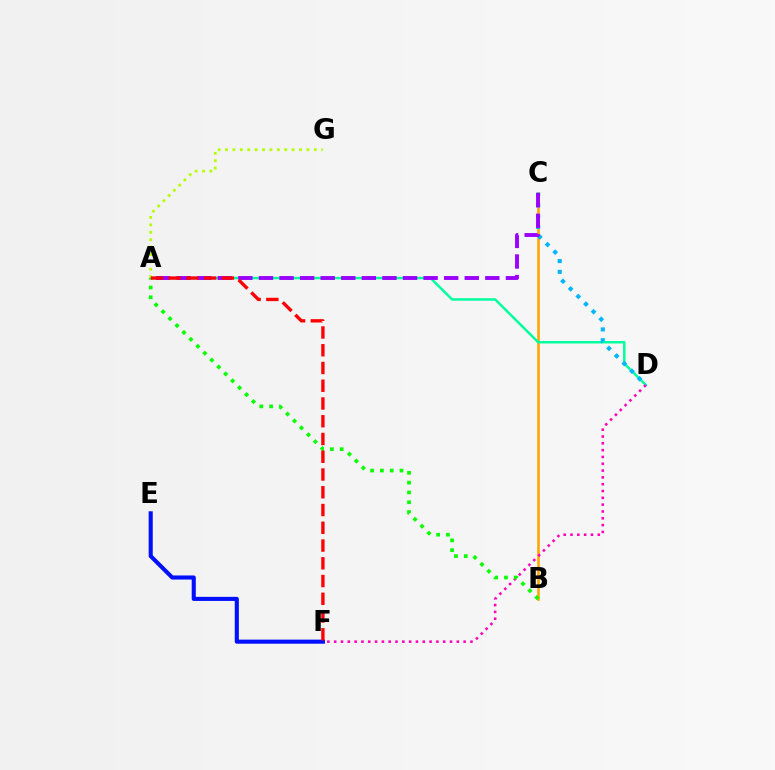{('B', 'C'): [{'color': '#ffa500', 'line_style': 'solid', 'thickness': 1.86}], ('A', 'D'): [{'color': '#00ff9d', 'line_style': 'solid', 'thickness': 1.78}], ('D', 'F'): [{'color': '#ff00bd', 'line_style': 'dotted', 'thickness': 1.85}], ('C', 'D'): [{'color': '#00b5ff', 'line_style': 'dotted', 'thickness': 2.93}], ('A', 'G'): [{'color': '#b3ff00', 'line_style': 'dotted', 'thickness': 2.01}], ('A', 'B'): [{'color': '#08ff00', 'line_style': 'dotted', 'thickness': 2.66}], ('E', 'F'): [{'color': '#0010ff', 'line_style': 'solid', 'thickness': 2.94}], ('A', 'C'): [{'color': '#9b00ff', 'line_style': 'dashed', 'thickness': 2.8}], ('A', 'F'): [{'color': '#ff0000', 'line_style': 'dashed', 'thickness': 2.41}]}